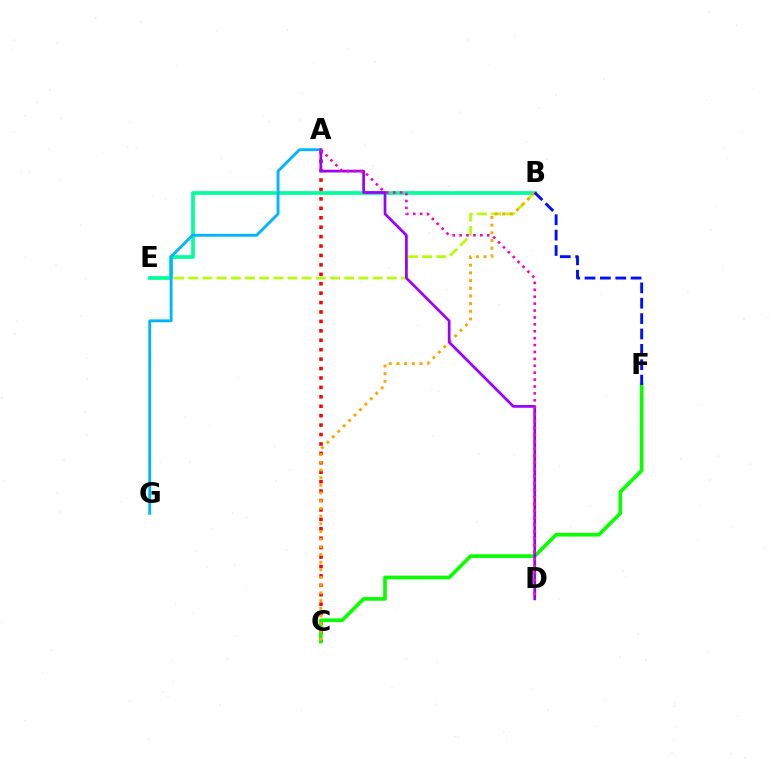{('B', 'E'): [{'color': '#b3ff00', 'line_style': 'dashed', 'thickness': 1.93}, {'color': '#00ff9d', 'line_style': 'solid', 'thickness': 2.65}], ('A', 'C'): [{'color': '#ff0000', 'line_style': 'dotted', 'thickness': 2.56}], ('C', 'F'): [{'color': '#08ff00', 'line_style': 'solid', 'thickness': 2.63}], ('A', 'G'): [{'color': '#00b5ff', 'line_style': 'solid', 'thickness': 2.06}], ('B', 'C'): [{'color': '#ffa500', 'line_style': 'dotted', 'thickness': 2.09}], ('A', 'D'): [{'color': '#9b00ff', 'line_style': 'solid', 'thickness': 1.96}, {'color': '#ff00bd', 'line_style': 'dotted', 'thickness': 1.88}], ('B', 'F'): [{'color': '#0010ff', 'line_style': 'dashed', 'thickness': 2.09}]}